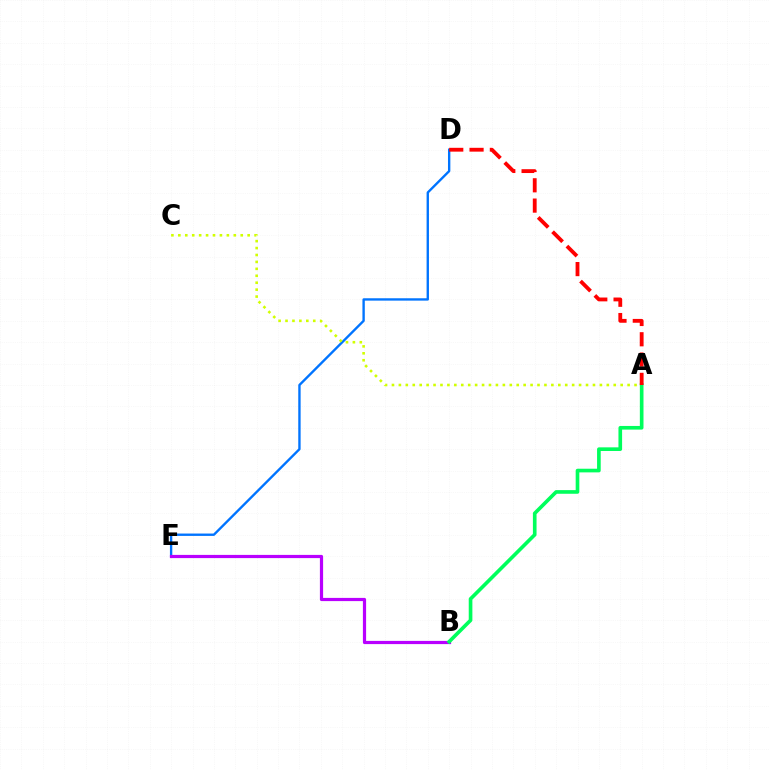{('D', 'E'): [{'color': '#0074ff', 'line_style': 'solid', 'thickness': 1.71}], ('A', 'C'): [{'color': '#d1ff00', 'line_style': 'dotted', 'thickness': 1.88}], ('B', 'E'): [{'color': '#b900ff', 'line_style': 'solid', 'thickness': 2.31}], ('A', 'B'): [{'color': '#00ff5c', 'line_style': 'solid', 'thickness': 2.63}], ('A', 'D'): [{'color': '#ff0000', 'line_style': 'dashed', 'thickness': 2.76}]}